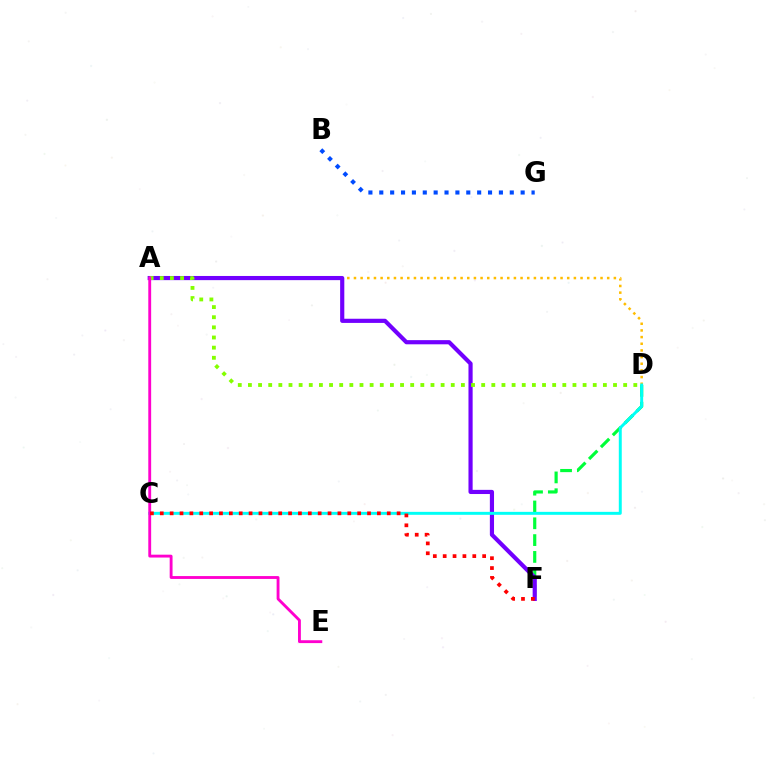{('B', 'G'): [{'color': '#004bff', 'line_style': 'dotted', 'thickness': 2.95}], ('A', 'D'): [{'color': '#ffbd00', 'line_style': 'dotted', 'thickness': 1.81}, {'color': '#84ff00', 'line_style': 'dotted', 'thickness': 2.76}], ('D', 'F'): [{'color': '#00ff39', 'line_style': 'dashed', 'thickness': 2.28}], ('A', 'F'): [{'color': '#7200ff', 'line_style': 'solid', 'thickness': 3.0}], ('C', 'D'): [{'color': '#00fff6', 'line_style': 'solid', 'thickness': 2.13}], ('A', 'E'): [{'color': '#ff00cf', 'line_style': 'solid', 'thickness': 2.06}], ('C', 'F'): [{'color': '#ff0000', 'line_style': 'dotted', 'thickness': 2.68}]}